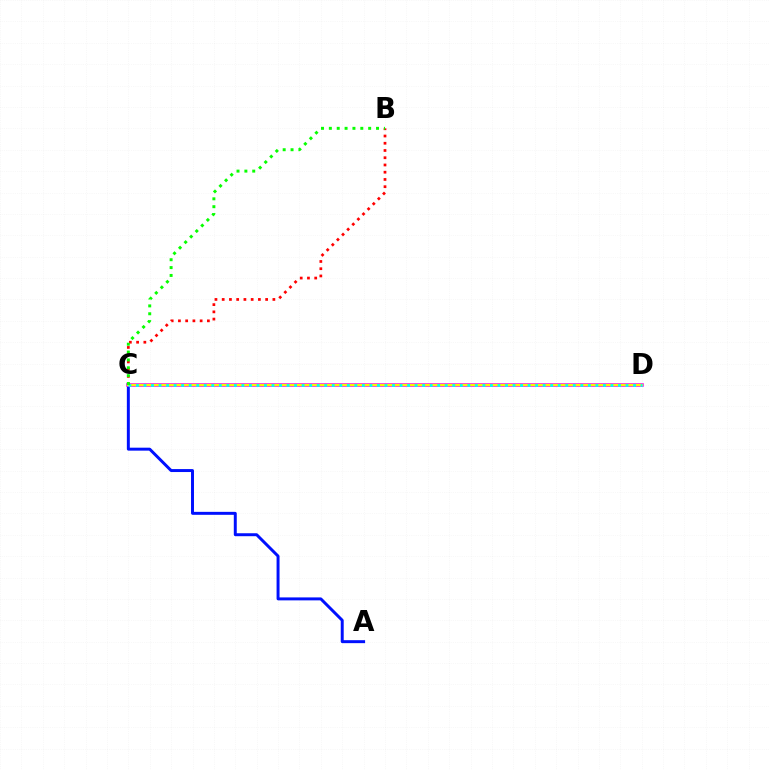{('A', 'C'): [{'color': '#0010ff', 'line_style': 'solid', 'thickness': 2.13}], ('C', 'D'): [{'color': '#ee00ff', 'line_style': 'solid', 'thickness': 2.55}, {'color': '#fcf500', 'line_style': 'solid', 'thickness': 1.65}, {'color': '#00fff6', 'line_style': 'dotted', 'thickness': 2.05}], ('B', 'C'): [{'color': '#ff0000', 'line_style': 'dotted', 'thickness': 1.97}, {'color': '#08ff00', 'line_style': 'dotted', 'thickness': 2.14}]}